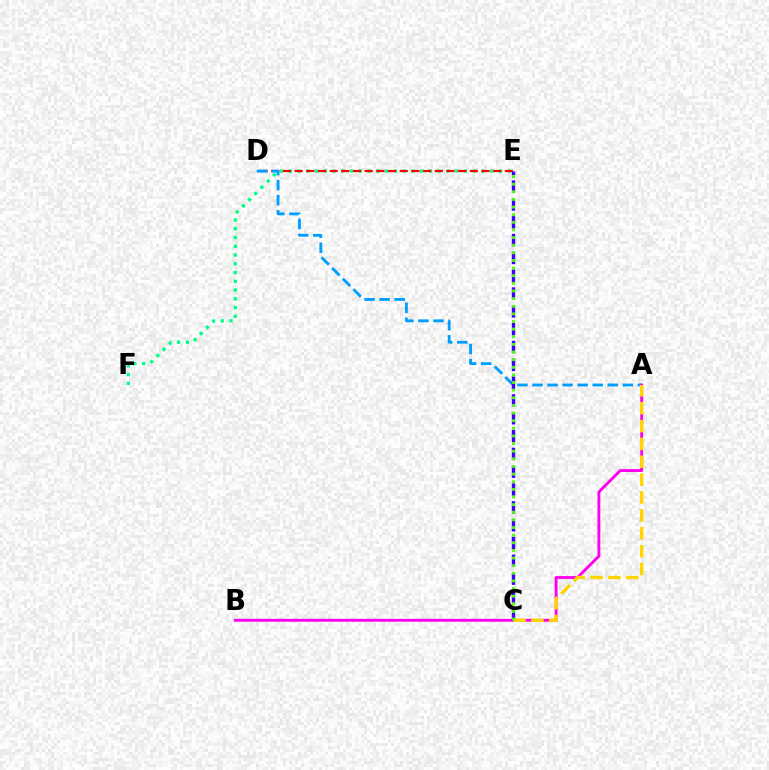{('E', 'F'): [{'color': '#00ff86', 'line_style': 'dotted', 'thickness': 2.38}], ('D', 'E'): [{'color': '#ff0000', 'line_style': 'dashed', 'thickness': 1.59}], ('A', 'D'): [{'color': '#009eff', 'line_style': 'dashed', 'thickness': 2.05}], ('A', 'B'): [{'color': '#ff00ed', 'line_style': 'solid', 'thickness': 2.06}], ('C', 'E'): [{'color': '#3700ff', 'line_style': 'dashed', 'thickness': 2.42}, {'color': '#4fff00', 'line_style': 'dotted', 'thickness': 2.07}], ('A', 'C'): [{'color': '#ffd500', 'line_style': 'dashed', 'thickness': 2.43}]}